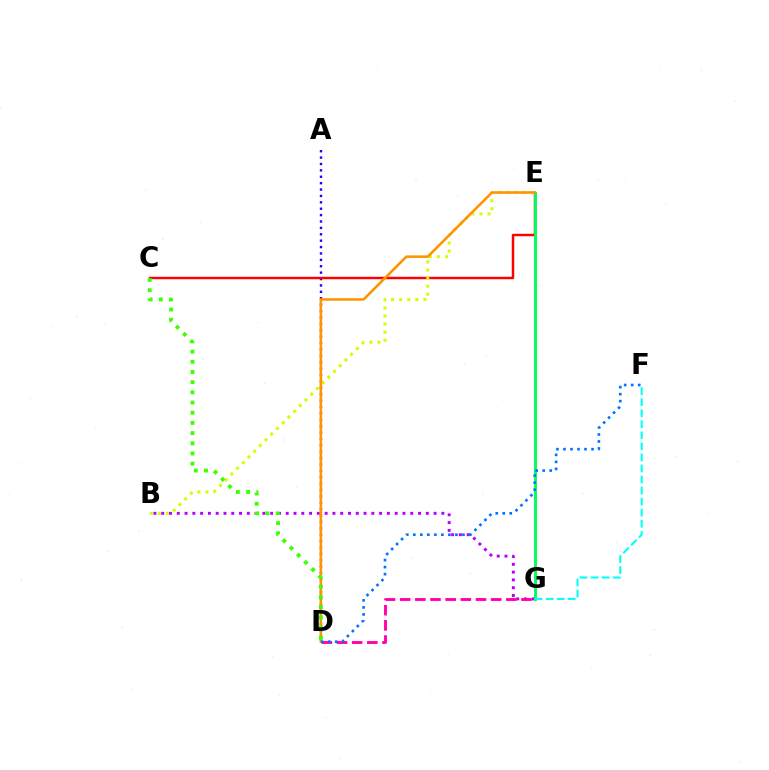{('B', 'G'): [{'color': '#b900ff', 'line_style': 'dotted', 'thickness': 2.11}], ('A', 'D'): [{'color': '#2500ff', 'line_style': 'dotted', 'thickness': 1.74}], ('C', 'E'): [{'color': '#ff0000', 'line_style': 'solid', 'thickness': 1.76}], ('B', 'E'): [{'color': '#d1ff00', 'line_style': 'dotted', 'thickness': 2.19}], ('E', 'G'): [{'color': '#00ff5c', 'line_style': 'solid', 'thickness': 2.1}], ('F', 'G'): [{'color': '#00fff6', 'line_style': 'dashed', 'thickness': 1.5}], ('D', 'G'): [{'color': '#ff00ac', 'line_style': 'dashed', 'thickness': 2.06}], ('D', 'E'): [{'color': '#ff9400', 'line_style': 'solid', 'thickness': 1.85}], ('D', 'F'): [{'color': '#0074ff', 'line_style': 'dotted', 'thickness': 1.91}], ('C', 'D'): [{'color': '#3dff00', 'line_style': 'dotted', 'thickness': 2.77}]}